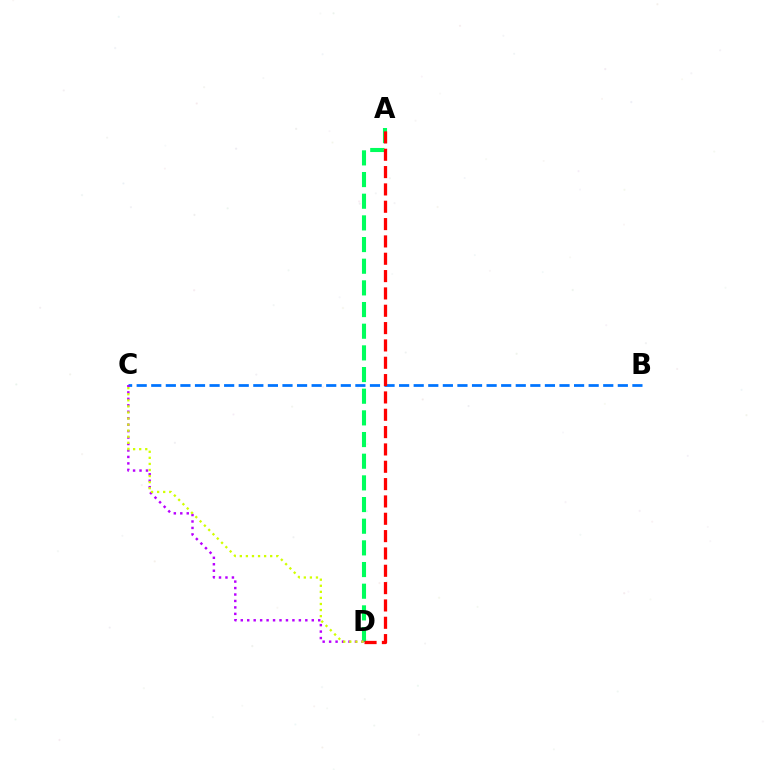{('B', 'C'): [{'color': '#0074ff', 'line_style': 'dashed', 'thickness': 1.98}], ('A', 'D'): [{'color': '#00ff5c', 'line_style': 'dashed', 'thickness': 2.94}, {'color': '#ff0000', 'line_style': 'dashed', 'thickness': 2.35}], ('C', 'D'): [{'color': '#b900ff', 'line_style': 'dotted', 'thickness': 1.75}, {'color': '#d1ff00', 'line_style': 'dotted', 'thickness': 1.65}]}